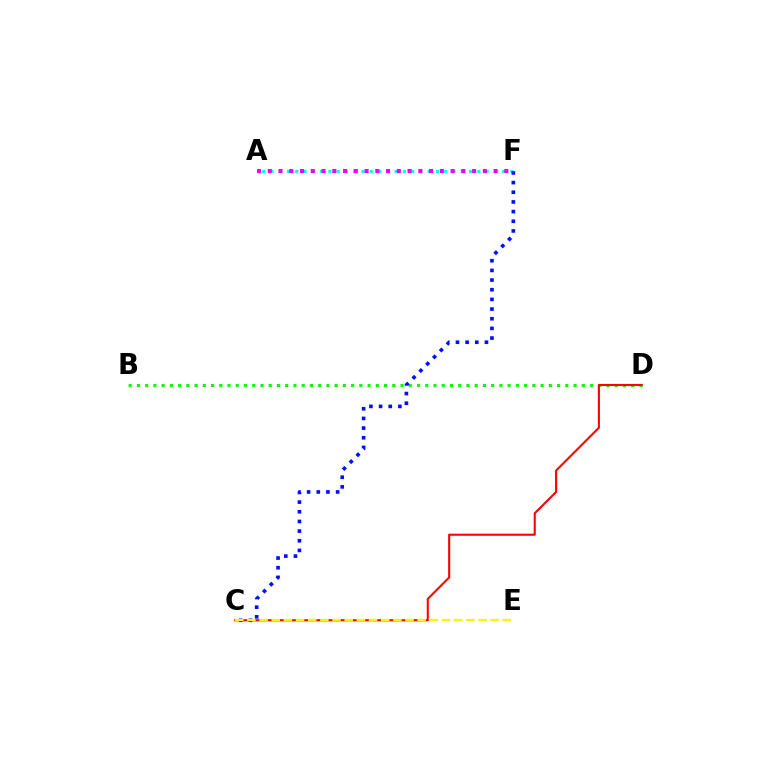{('A', 'F'): [{'color': '#00fff6', 'line_style': 'dotted', 'thickness': 2.25}, {'color': '#ee00ff', 'line_style': 'dotted', 'thickness': 2.92}], ('B', 'D'): [{'color': '#08ff00', 'line_style': 'dotted', 'thickness': 2.24}], ('C', 'D'): [{'color': '#ff0000', 'line_style': 'solid', 'thickness': 1.5}], ('C', 'F'): [{'color': '#0010ff', 'line_style': 'dotted', 'thickness': 2.63}], ('C', 'E'): [{'color': '#fcf500', 'line_style': 'dashed', 'thickness': 1.65}]}